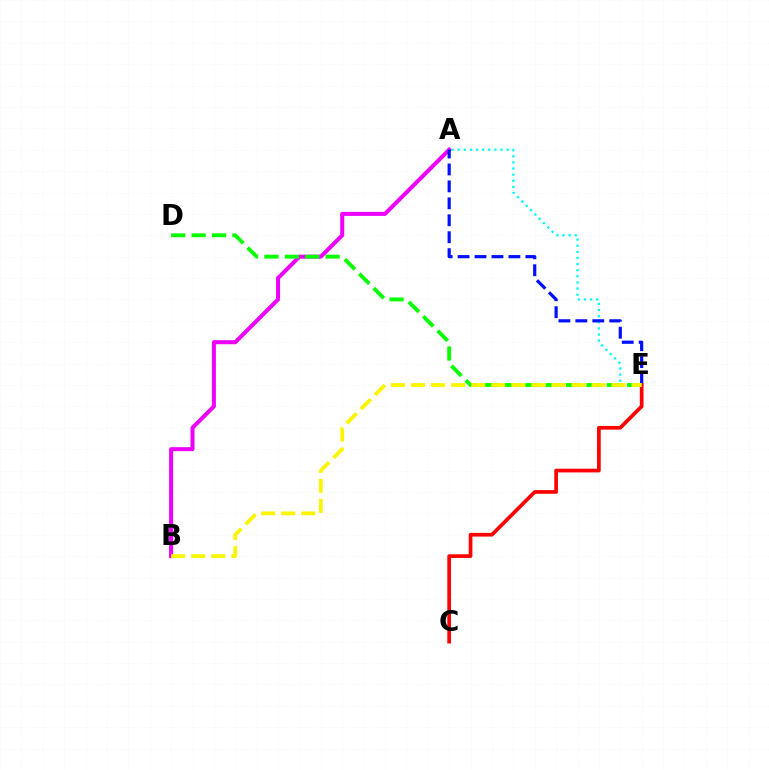{('A', 'B'): [{'color': '#ee00ff', 'line_style': 'solid', 'thickness': 2.9}], ('A', 'E'): [{'color': '#00fff6', 'line_style': 'dotted', 'thickness': 1.66}, {'color': '#0010ff', 'line_style': 'dashed', 'thickness': 2.3}], ('C', 'E'): [{'color': '#ff0000', 'line_style': 'solid', 'thickness': 2.66}], ('D', 'E'): [{'color': '#08ff00', 'line_style': 'dashed', 'thickness': 2.77}], ('B', 'E'): [{'color': '#fcf500', 'line_style': 'dashed', 'thickness': 2.72}]}